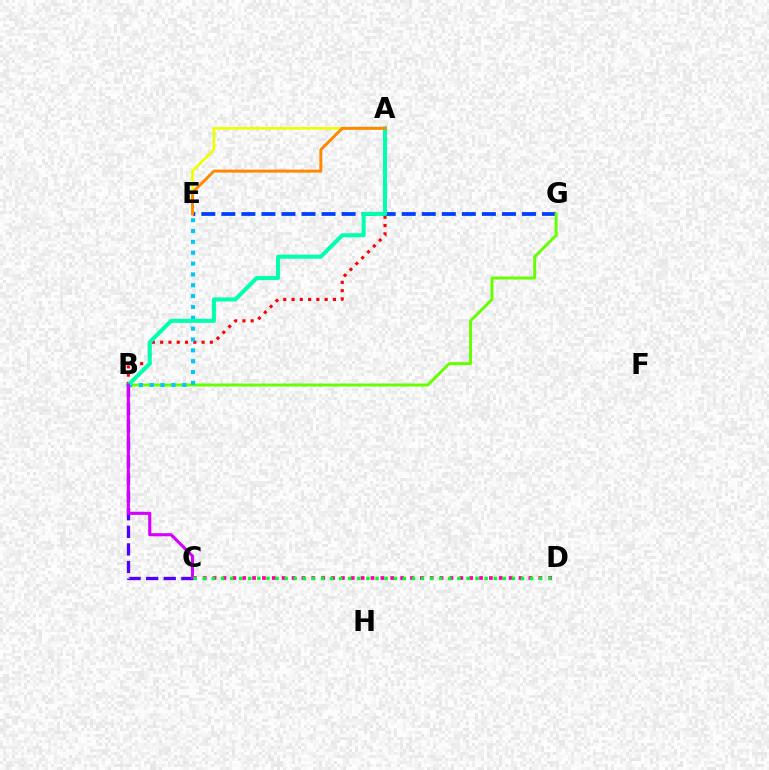{('E', 'G'): [{'color': '#003fff', 'line_style': 'dashed', 'thickness': 2.72}], ('A', 'B'): [{'color': '#ff0000', 'line_style': 'dotted', 'thickness': 2.25}, {'color': '#00ffaf', 'line_style': 'solid', 'thickness': 2.92}], ('B', 'G'): [{'color': '#66ff00', 'line_style': 'solid', 'thickness': 2.13}], ('A', 'E'): [{'color': '#eeff00', 'line_style': 'solid', 'thickness': 1.92}, {'color': '#ff8800', 'line_style': 'solid', 'thickness': 2.12}], ('B', 'E'): [{'color': '#00c7ff', 'line_style': 'dotted', 'thickness': 2.95}], ('C', 'D'): [{'color': '#ff00a0', 'line_style': 'dotted', 'thickness': 2.68}, {'color': '#00ff27', 'line_style': 'dotted', 'thickness': 2.47}], ('B', 'C'): [{'color': '#4f00ff', 'line_style': 'dashed', 'thickness': 2.39}, {'color': '#d600ff', 'line_style': 'solid', 'thickness': 2.23}]}